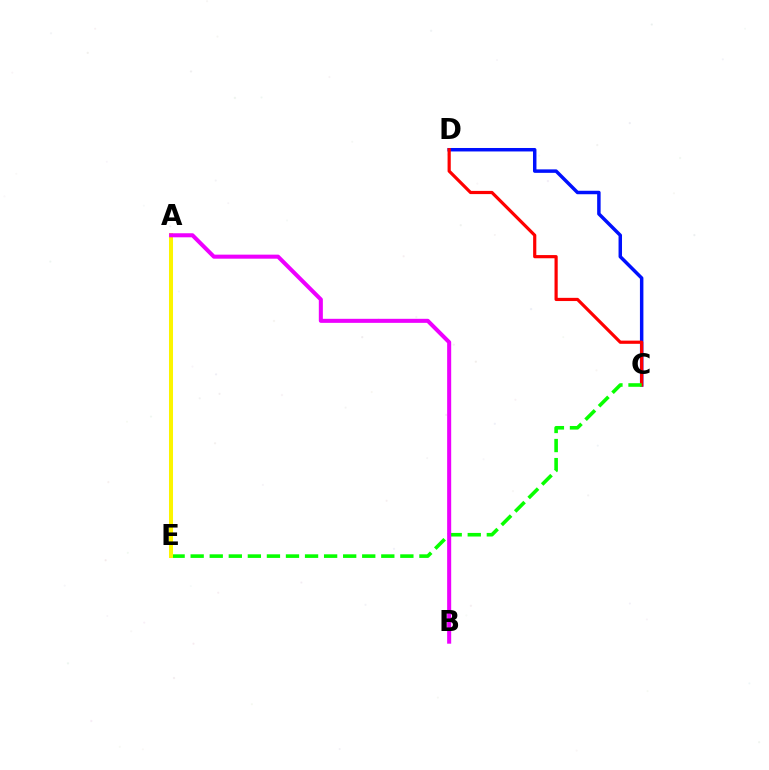{('A', 'E'): [{'color': '#00fff6', 'line_style': 'dashed', 'thickness': 2.82}, {'color': '#fcf500', 'line_style': 'solid', 'thickness': 2.89}], ('C', 'D'): [{'color': '#0010ff', 'line_style': 'solid', 'thickness': 2.5}, {'color': '#ff0000', 'line_style': 'solid', 'thickness': 2.3}], ('C', 'E'): [{'color': '#08ff00', 'line_style': 'dashed', 'thickness': 2.59}], ('A', 'B'): [{'color': '#ee00ff', 'line_style': 'solid', 'thickness': 2.91}]}